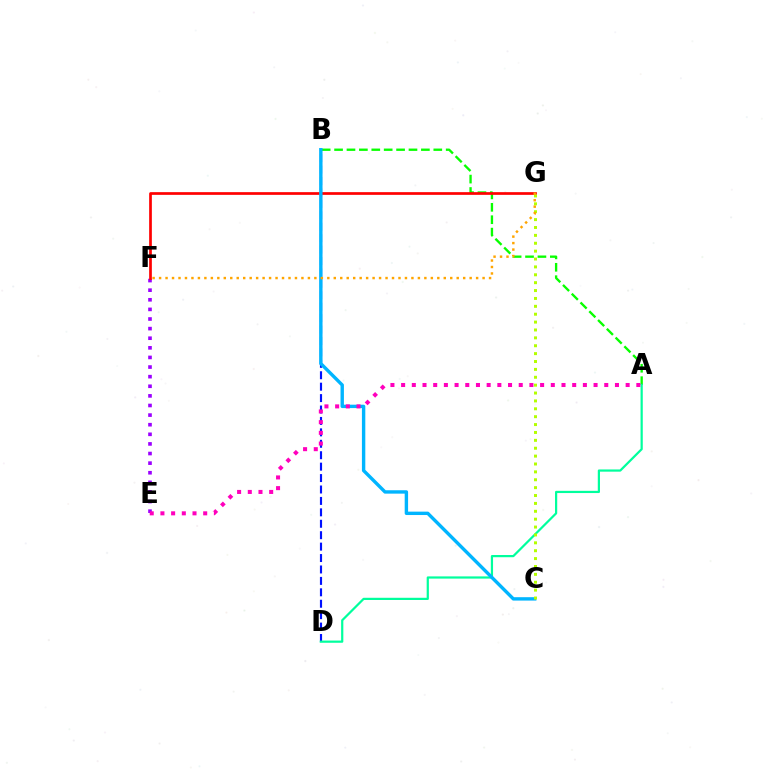{('A', 'B'): [{'color': '#08ff00', 'line_style': 'dashed', 'thickness': 1.68}], ('B', 'D'): [{'color': '#0010ff', 'line_style': 'dashed', 'thickness': 1.55}], ('E', 'F'): [{'color': '#9b00ff', 'line_style': 'dotted', 'thickness': 2.61}], ('F', 'G'): [{'color': '#ff0000', 'line_style': 'solid', 'thickness': 1.95}, {'color': '#ffa500', 'line_style': 'dotted', 'thickness': 1.76}], ('A', 'D'): [{'color': '#00ff9d', 'line_style': 'solid', 'thickness': 1.59}], ('B', 'C'): [{'color': '#00b5ff', 'line_style': 'solid', 'thickness': 2.44}], ('A', 'E'): [{'color': '#ff00bd', 'line_style': 'dotted', 'thickness': 2.9}], ('C', 'G'): [{'color': '#b3ff00', 'line_style': 'dotted', 'thickness': 2.14}]}